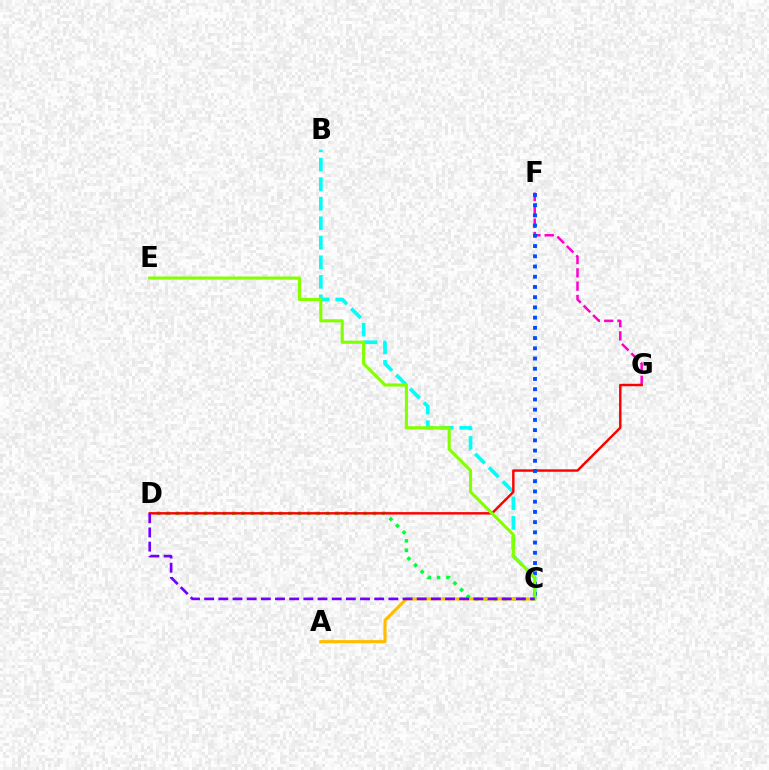{('B', 'C'): [{'color': '#00fff6', 'line_style': 'dashed', 'thickness': 2.65}], ('F', 'G'): [{'color': '#ff00cf', 'line_style': 'dashed', 'thickness': 1.81}], ('C', 'D'): [{'color': '#00ff39', 'line_style': 'dotted', 'thickness': 2.55}, {'color': '#7200ff', 'line_style': 'dashed', 'thickness': 1.92}], ('A', 'C'): [{'color': '#ffbd00', 'line_style': 'solid', 'thickness': 2.24}], ('D', 'G'): [{'color': '#ff0000', 'line_style': 'solid', 'thickness': 1.75}], ('C', 'F'): [{'color': '#004bff', 'line_style': 'dotted', 'thickness': 2.78}], ('C', 'E'): [{'color': '#84ff00', 'line_style': 'solid', 'thickness': 2.25}]}